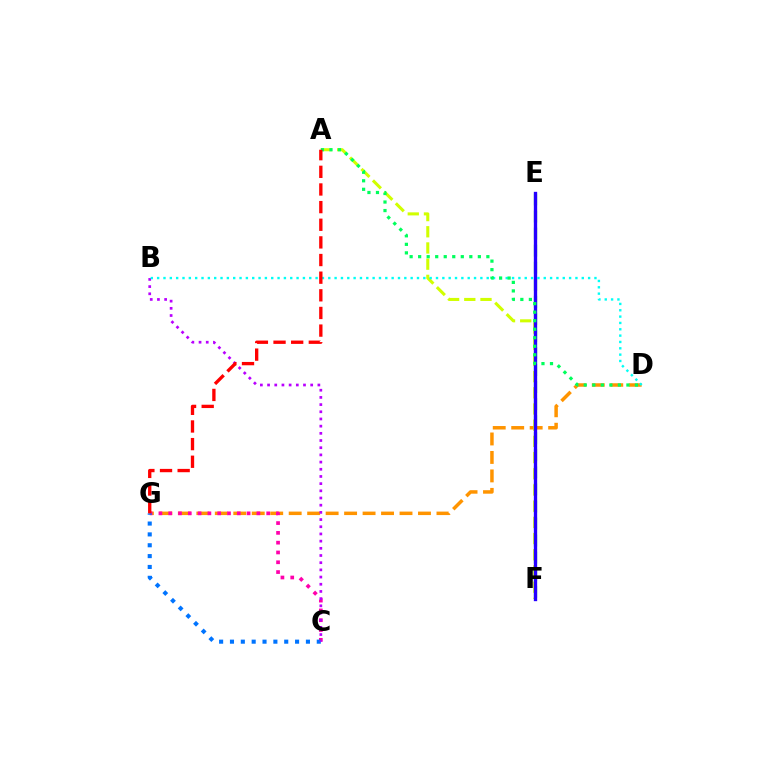{('D', 'G'): [{'color': '#ff9400', 'line_style': 'dashed', 'thickness': 2.51}], ('E', 'F'): [{'color': '#3dff00', 'line_style': 'dashed', 'thickness': 2.32}, {'color': '#2500ff', 'line_style': 'solid', 'thickness': 2.4}], ('C', 'G'): [{'color': '#ff00ac', 'line_style': 'dotted', 'thickness': 2.66}, {'color': '#0074ff', 'line_style': 'dotted', 'thickness': 2.95}], ('A', 'F'): [{'color': '#d1ff00', 'line_style': 'dashed', 'thickness': 2.2}], ('B', 'C'): [{'color': '#b900ff', 'line_style': 'dotted', 'thickness': 1.95}], ('B', 'D'): [{'color': '#00fff6', 'line_style': 'dotted', 'thickness': 1.72}], ('A', 'D'): [{'color': '#00ff5c', 'line_style': 'dotted', 'thickness': 2.32}], ('A', 'G'): [{'color': '#ff0000', 'line_style': 'dashed', 'thickness': 2.4}]}